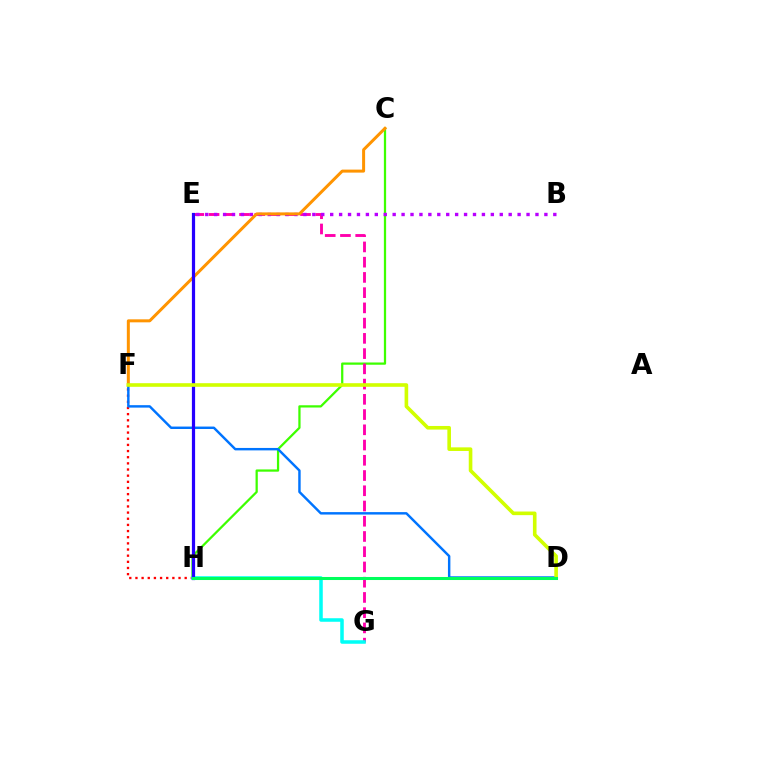{('C', 'H'): [{'color': '#3dff00', 'line_style': 'solid', 'thickness': 1.62}], ('E', 'G'): [{'color': '#ff00ac', 'line_style': 'dashed', 'thickness': 2.07}], ('F', 'H'): [{'color': '#ff0000', 'line_style': 'dotted', 'thickness': 1.67}], ('G', 'H'): [{'color': '#00fff6', 'line_style': 'solid', 'thickness': 2.55}], ('B', 'E'): [{'color': '#b900ff', 'line_style': 'dotted', 'thickness': 2.42}], ('C', 'F'): [{'color': '#ff9400', 'line_style': 'solid', 'thickness': 2.16}], ('D', 'F'): [{'color': '#0074ff', 'line_style': 'solid', 'thickness': 1.76}, {'color': '#d1ff00', 'line_style': 'solid', 'thickness': 2.61}], ('E', 'H'): [{'color': '#2500ff', 'line_style': 'solid', 'thickness': 2.31}], ('D', 'H'): [{'color': '#00ff5c', 'line_style': 'solid', 'thickness': 2.19}]}